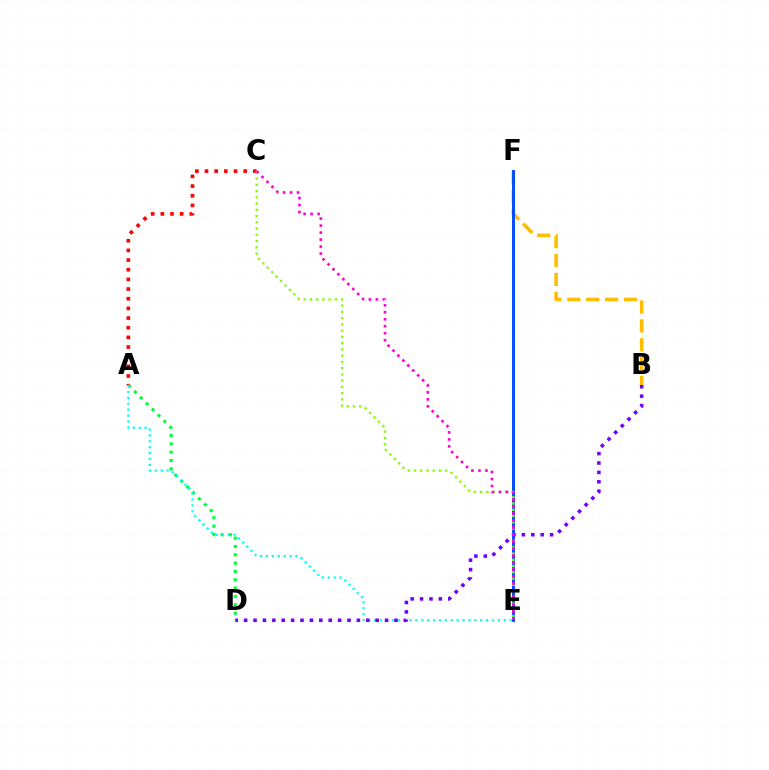{('B', 'F'): [{'color': '#ffbd00', 'line_style': 'dashed', 'thickness': 2.56}], ('E', 'F'): [{'color': '#004bff', 'line_style': 'solid', 'thickness': 2.1}], ('A', 'C'): [{'color': '#ff0000', 'line_style': 'dotted', 'thickness': 2.63}], ('A', 'D'): [{'color': '#00ff39', 'line_style': 'dotted', 'thickness': 2.26}], ('A', 'E'): [{'color': '#00fff6', 'line_style': 'dotted', 'thickness': 1.6}], ('C', 'E'): [{'color': '#84ff00', 'line_style': 'dotted', 'thickness': 1.7}, {'color': '#ff00cf', 'line_style': 'dotted', 'thickness': 1.9}], ('B', 'D'): [{'color': '#7200ff', 'line_style': 'dotted', 'thickness': 2.55}]}